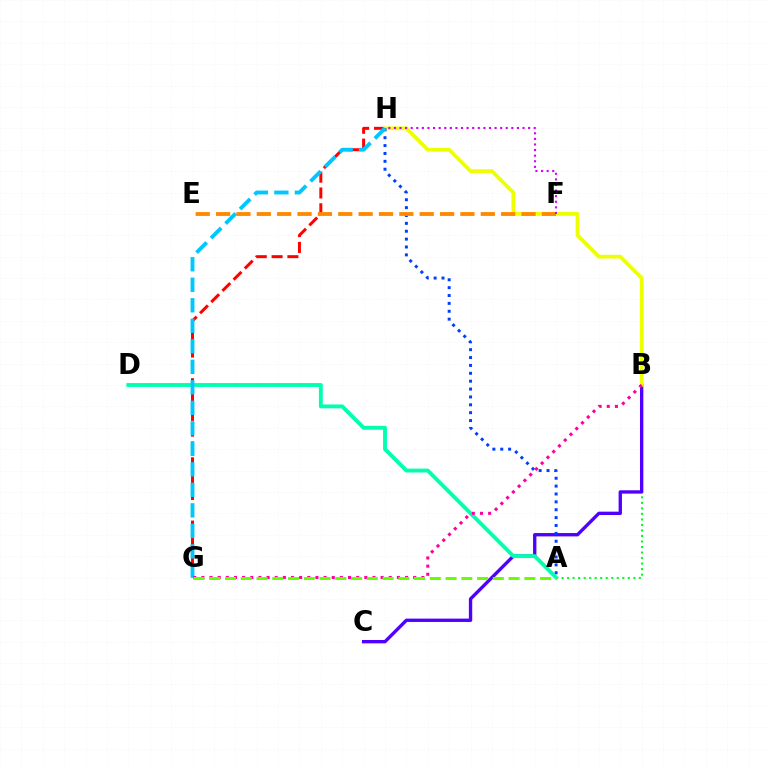{('A', 'B'): [{'color': '#00ff27', 'line_style': 'dotted', 'thickness': 1.5}], ('G', 'H'): [{'color': '#ff0000', 'line_style': 'dashed', 'thickness': 2.15}, {'color': '#00c7ff', 'line_style': 'dashed', 'thickness': 2.79}], ('B', 'C'): [{'color': '#4f00ff', 'line_style': 'solid', 'thickness': 2.41}], ('B', 'H'): [{'color': '#eeff00', 'line_style': 'solid', 'thickness': 2.68}], ('A', 'H'): [{'color': '#003fff', 'line_style': 'dotted', 'thickness': 2.14}], ('A', 'D'): [{'color': '#00ffaf', 'line_style': 'solid', 'thickness': 2.79}], ('B', 'G'): [{'color': '#ff00a0', 'line_style': 'dotted', 'thickness': 2.21}], ('E', 'F'): [{'color': '#ff8800', 'line_style': 'dashed', 'thickness': 2.77}], ('F', 'H'): [{'color': '#d600ff', 'line_style': 'dotted', 'thickness': 1.52}], ('A', 'G'): [{'color': '#66ff00', 'line_style': 'dashed', 'thickness': 2.14}]}